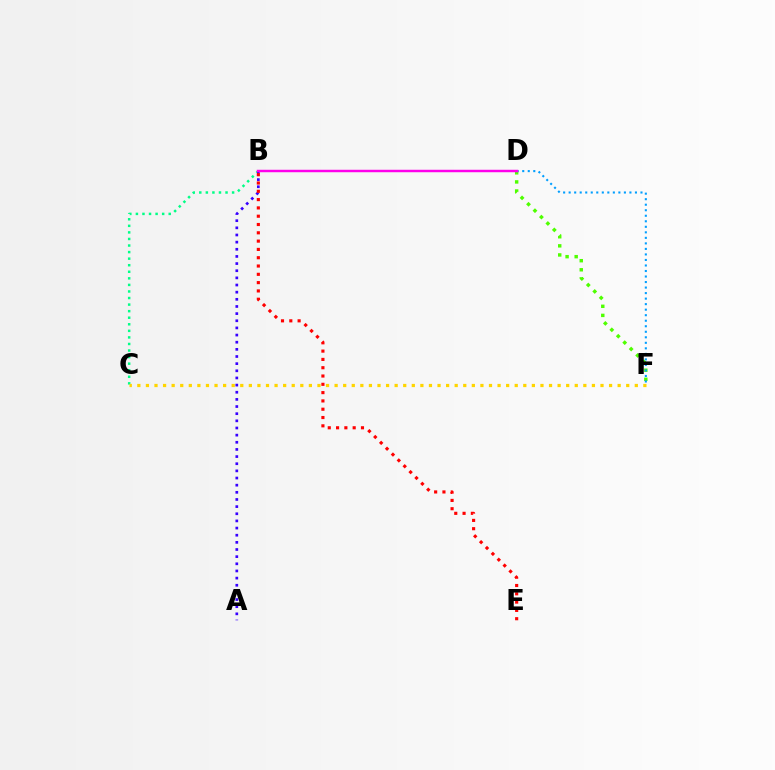{('B', 'C'): [{'color': '#00ff86', 'line_style': 'dotted', 'thickness': 1.78}], ('C', 'F'): [{'color': '#ffd500', 'line_style': 'dotted', 'thickness': 2.33}], ('D', 'F'): [{'color': '#4fff00', 'line_style': 'dotted', 'thickness': 2.47}, {'color': '#009eff', 'line_style': 'dotted', 'thickness': 1.5}], ('A', 'B'): [{'color': '#3700ff', 'line_style': 'dotted', 'thickness': 1.94}], ('B', 'D'): [{'color': '#ff00ed', 'line_style': 'solid', 'thickness': 1.77}], ('B', 'E'): [{'color': '#ff0000', 'line_style': 'dotted', 'thickness': 2.26}]}